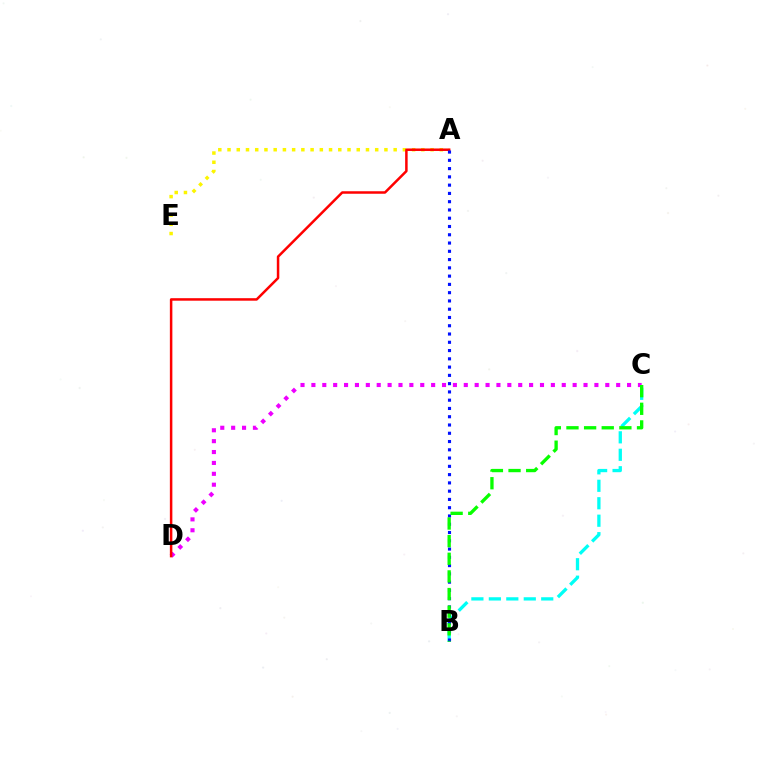{('B', 'C'): [{'color': '#00fff6', 'line_style': 'dashed', 'thickness': 2.37}, {'color': '#08ff00', 'line_style': 'dashed', 'thickness': 2.4}], ('A', 'E'): [{'color': '#fcf500', 'line_style': 'dotted', 'thickness': 2.51}], ('C', 'D'): [{'color': '#ee00ff', 'line_style': 'dotted', 'thickness': 2.96}], ('A', 'D'): [{'color': '#ff0000', 'line_style': 'solid', 'thickness': 1.8}], ('A', 'B'): [{'color': '#0010ff', 'line_style': 'dotted', 'thickness': 2.25}]}